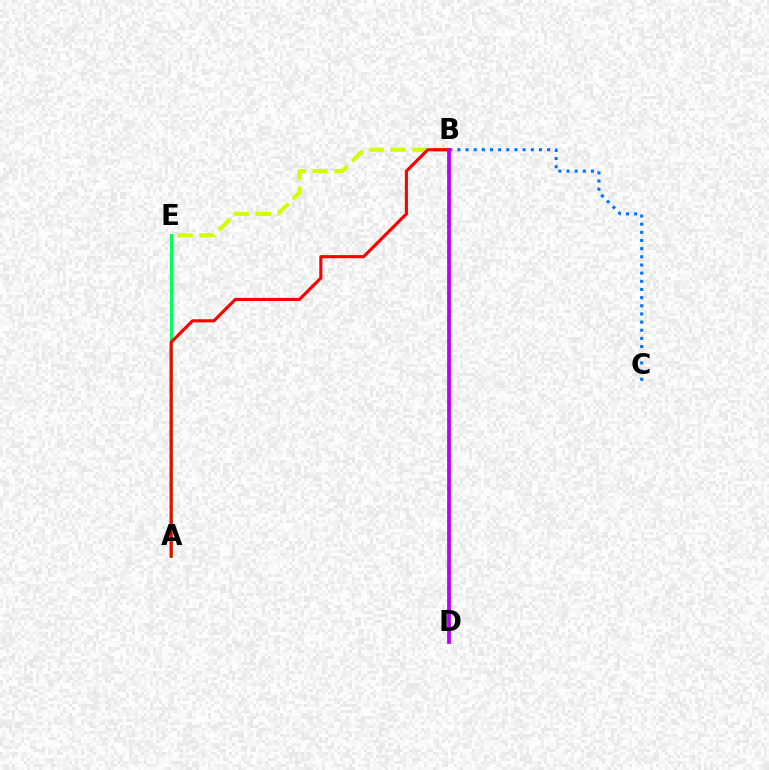{('B', 'C'): [{'color': '#0074ff', 'line_style': 'dotted', 'thickness': 2.22}], ('A', 'E'): [{'color': '#00ff5c', 'line_style': 'solid', 'thickness': 2.16}], ('B', 'E'): [{'color': '#d1ff00', 'line_style': 'dashed', 'thickness': 2.95}], ('A', 'B'): [{'color': '#ff0000', 'line_style': 'solid', 'thickness': 2.25}], ('B', 'D'): [{'color': '#b900ff', 'line_style': 'solid', 'thickness': 2.71}]}